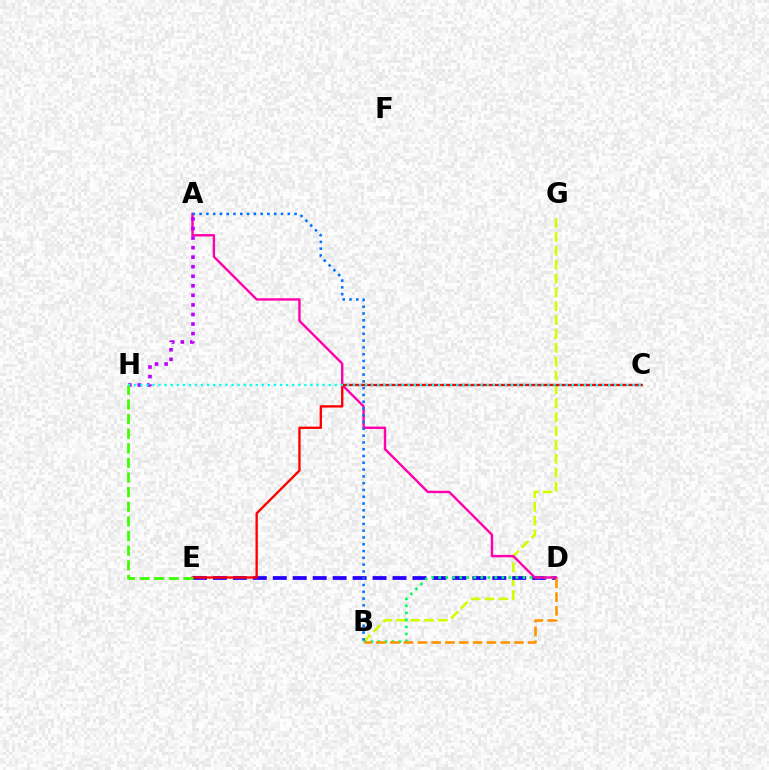{('B', 'G'): [{'color': '#d1ff00', 'line_style': 'dashed', 'thickness': 1.88}], ('D', 'E'): [{'color': '#2500ff', 'line_style': 'dashed', 'thickness': 2.71}], ('B', 'D'): [{'color': '#00ff5c', 'line_style': 'dotted', 'thickness': 1.91}, {'color': '#ff9400', 'line_style': 'dashed', 'thickness': 1.88}], ('A', 'D'): [{'color': '#ff00ac', 'line_style': 'solid', 'thickness': 1.72}], ('A', 'H'): [{'color': '#b900ff', 'line_style': 'dotted', 'thickness': 2.6}], ('C', 'E'): [{'color': '#ff0000', 'line_style': 'solid', 'thickness': 1.69}], ('C', 'H'): [{'color': '#00fff6', 'line_style': 'dotted', 'thickness': 1.65}], ('A', 'B'): [{'color': '#0074ff', 'line_style': 'dotted', 'thickness': 1.84}], ('E', 'H'): [{'color': '#3dff00', 'line_style': 'dashed', 'thickness': 1.99}]}